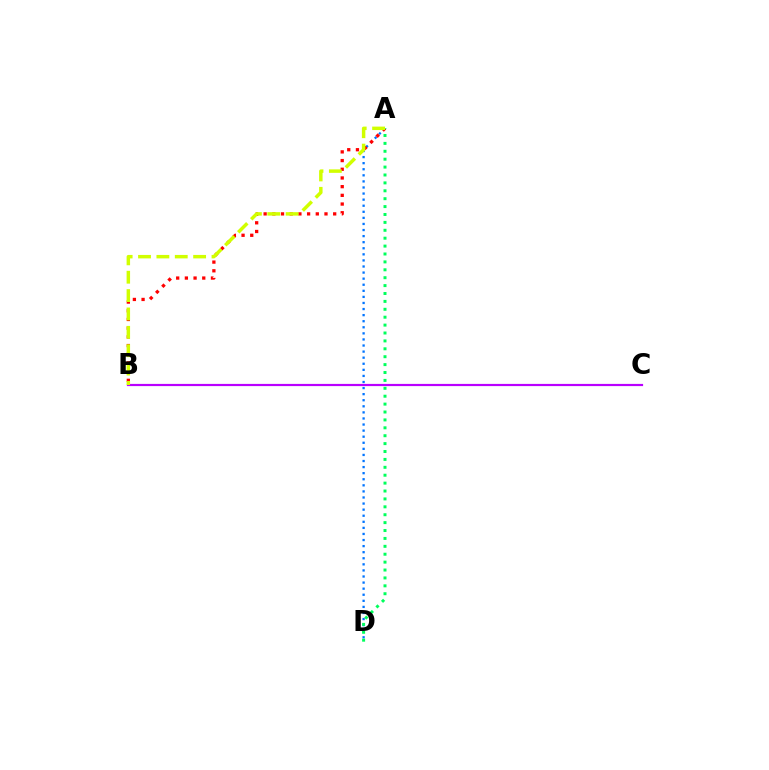{('A', 'D'): [{'color': '#0074ff', 'line_style': 'dotted', 'thickness': 1.65}, {'color': '#00ff5c', 'line_style': 'dotted', 'thickness': 2.15}], ('A', 'B'): [{'color': '#ff0000', 'line_style': 'dotted', 'thickness': 2.36}, {'color': '#d1ff00', 'line_style': 'dashed', 'thickness': 2.5}], ('B', 'C'): [{'color': '#b900ff', 'line_style': 'solid', 'thickness': 1.58}]}